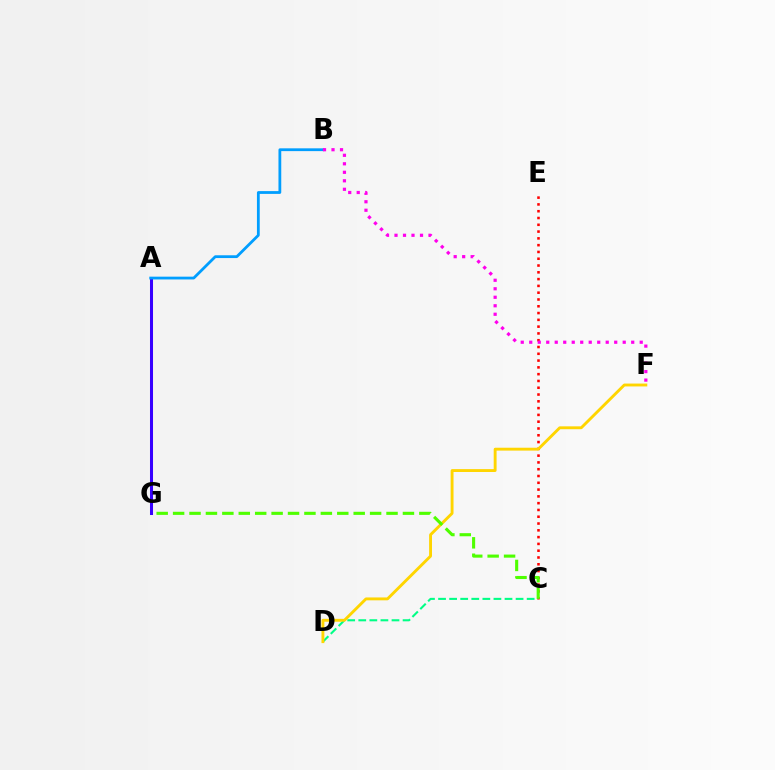{('C', 'D'): [{'color': '#00ff86', 'line_style': 'dashed', 'thickness': 1.5}], ('C', 'E'): [{'color': '#ff0000', 'line_style': 'dotted', 'thickness': 1.84}], ('D', 'F'): [{'color': '#ffd500', 'line_style': 'solid', 'thickness': 2.07}], ('C', 'G'): [{'color': '#4fff00', 'line_style': 'dashed', 'thickness': 2.23}], ('A', 'G'): [{'color': '#3700ff', 'line_style': 'solid', 'thickness': 2.18}], ('A', 'B'): [{'color': '#009eff', 'line_style': 'solid', 'thickness': 2.01}], ('B', 'F'): [{'color': '#ff00ed', 'line_style': 'dotted', 'thickness': 2.31}]}